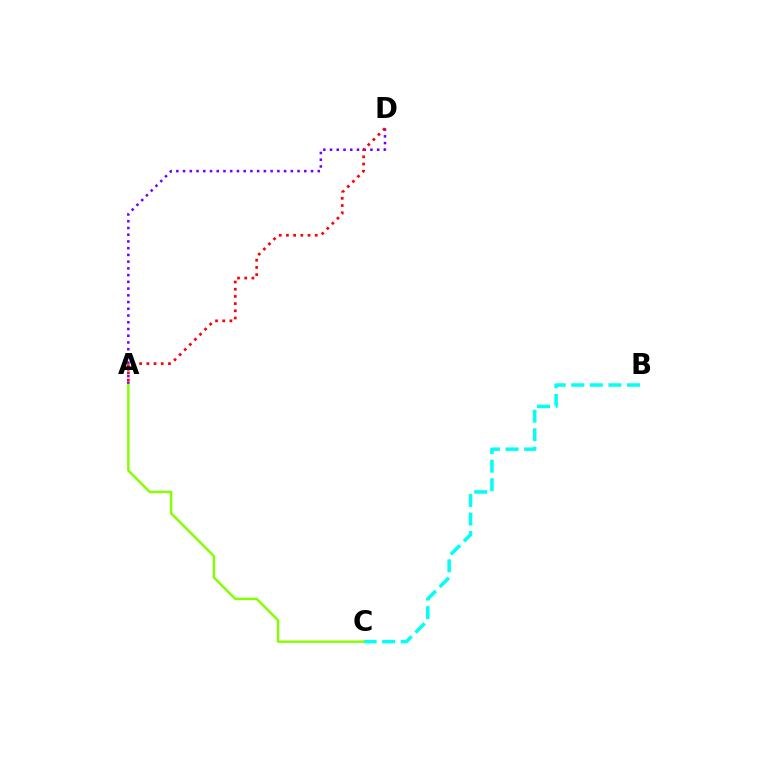{('B', 'C'): [{'color': '#00fff6', 'line_style': 'dashed', 'thickness': 2.52}], ('A', 'D'): [{'color': '#7200ff', 'line_style': 'dotted', 'thickness': 1.83}, {'color': '#ff0000', 'line_style': 'dotted', 'thickness': 1.96}], ('A', 'C'): [{'color': '#84ff00', 'line_style': 'solid', 'thickness': 1.76}]}